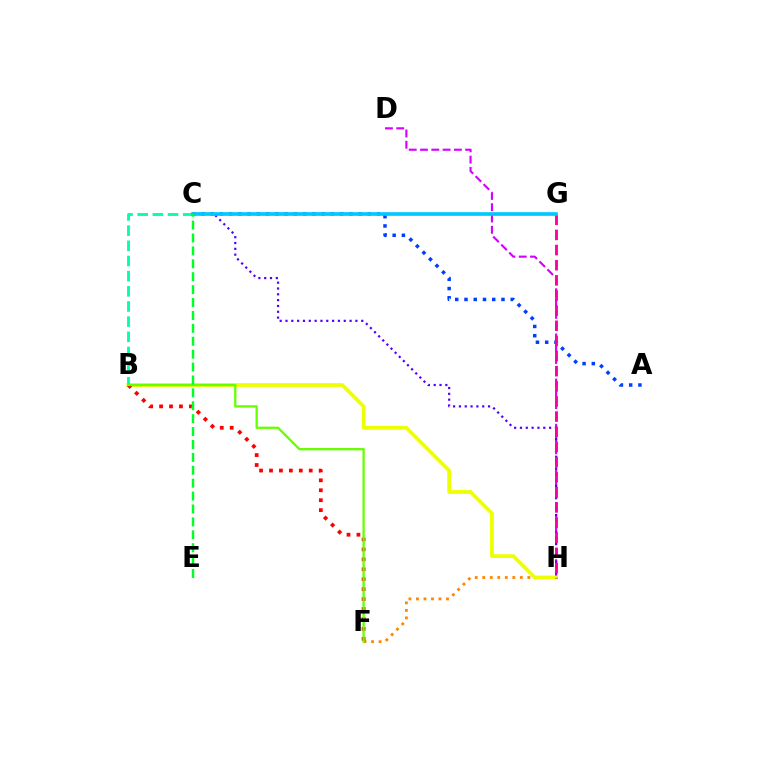{('F', 'H'): [{'color': '#ff8800', 'line_style': 'dotted', 'thickness': 2.04}], ('D', 'H'): [{'color': '#d600ff', 'line_style': 'dashed', 'thickness': 1.53}], ('B', 'H'): [{'color': '#eeff00', 'line_style': 'solid', 'thickness': 2.71}], ('A', 'C'): [{'color': '#003fff', 'line_style': 'dotted', 'thickness': 2.51}], ('C', 'H'): [{'color': '#4f00ff', 'line_style': 'dotted', 'thickness': 1.58}], ('B', 'C'): [{'color': '#00ffaf', 'line_style': 'dashed', 'thickness': 2.06}], ('B', 'F'): [{'color': '#ff0000', 'line_style': 'dotted', 'thickness': 2.7}, {'color': '#66ff00', 'line_style': 'solid', 'thickness': 1.64}], ('G', 'H'): [{'color': '#ff00a0', 'line_style': 'dashed', 'thickness': 2.06}], ('C', 'G'): [{'color': '#00c7ff', 'line_style': 'solid', 'thickness': 2.62}], ('C', 'E'): [{'color': '#00ff27', 'line_style': 'dashed', 'thickness': 1.75}]}